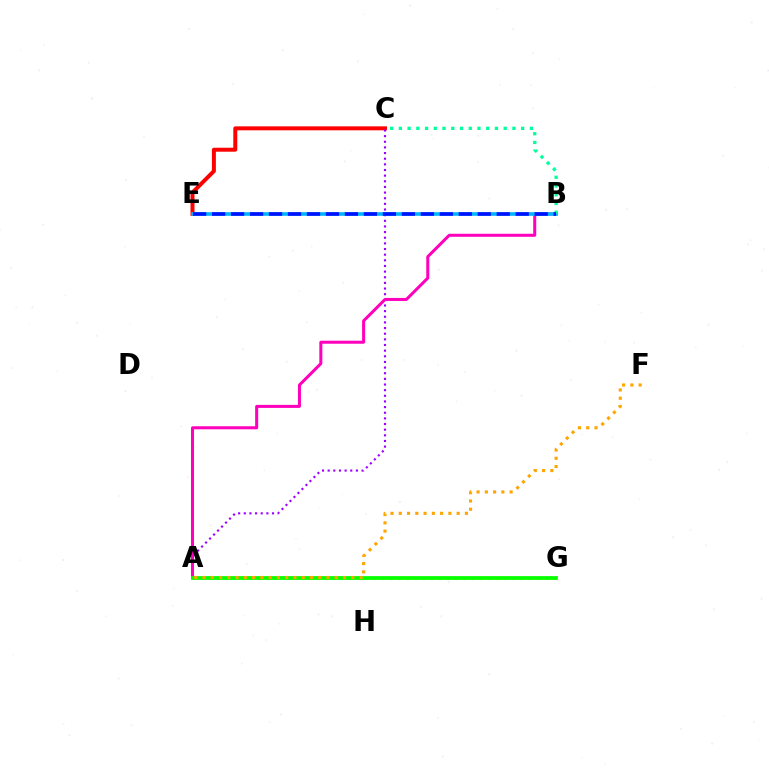{('C', 'E'): [{'color': '#ff0000', 'line_style': 'solid', 'thickness': 2.86}], ('A', 'C'): [{'color': '#9b00ff', 'line_style': 'dotted', 'thickness': 1.53}], ('A', 'G'): [{'color': '#b3ff00', 'line_style': 'dotted', 'thickness': 2.23}, {'color': '#08ff00', 'line_style': 'solid', 'thickness': 2.72}], ('A', 'B'): [{'color': '#ff00bd', 'line_style': 'solid', 'thickness': 2.18}], ('B', 'E'): [{'color': '#00b5ff', 'line_style': 'solid', 'thickness': 2.62}, {'color': '#0010ff', 'line_style': 'dashed', 'thickness': 2.58}], ('A', 'F'): [{'color': '#ffa500', 'line_style': 'dotted', 'thickness': 2.25}], ('B', 'C'): [{'color': '#00ff9d', 'line_style': 'dotted', 'thickness': 2.37}]}